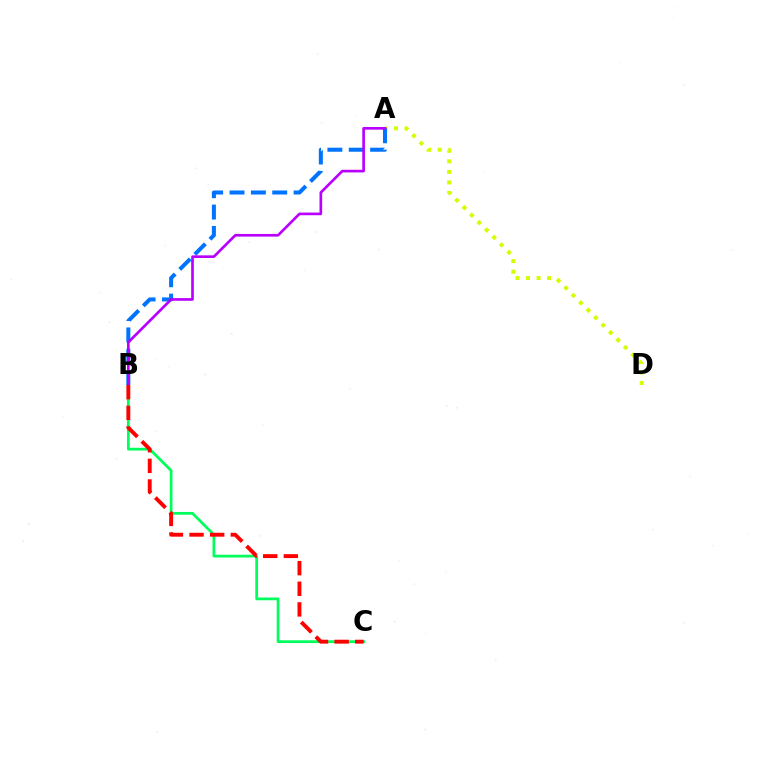{('A', 'D'): [{'color': '#d1ff00', 'line_style': 'dotted', 'thickness': 2.86}], ('B', 'C'): [{'color': '#00ff5c', 'line_style': 'solid', 'thickness': 1.99}, {'color': '#ff0000', 'line_style': 'dashed', 'thickness': 2.8}], ('A', 'B'): [{'color': '#0074ff', 'line_style': 'dashed', 'thickness': 2.9}, {'color': '#b900ff', 'line_style': 'solid', 'thickness': 1.92}]}